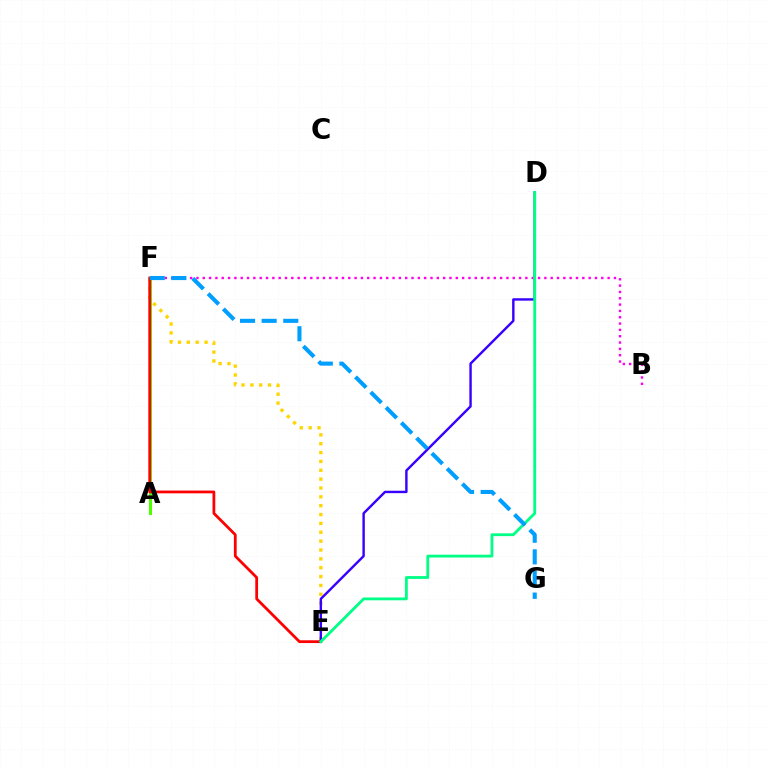{('E', 'F'): [{'color': '#ffd500', 'line_style': 'dotted', 'thickness': 2.41}, {'color': '#ff0000', 'line_style': 'solid', 'thickness': 2.0}], ('A', 'F'): [{'color': '#4fff00', 'line_style': 'solid', 'thickness': 2.19}], ('D', 'E'): [{'color': '#3700ff', 'line_style': 'solid', 'thickness': 1.74}, {'color': '#00ff86', 'line_style': 'solid', 'thickness': 2.02}], ('B', 'F'): [{'color': '#ff00ed', 'line_style': 'dotted', 'thickness': 1.72}], ('F', 'G'): [{'color': '#009eff', 'line_style': 'dashed', 'thickness': 2.93}]}